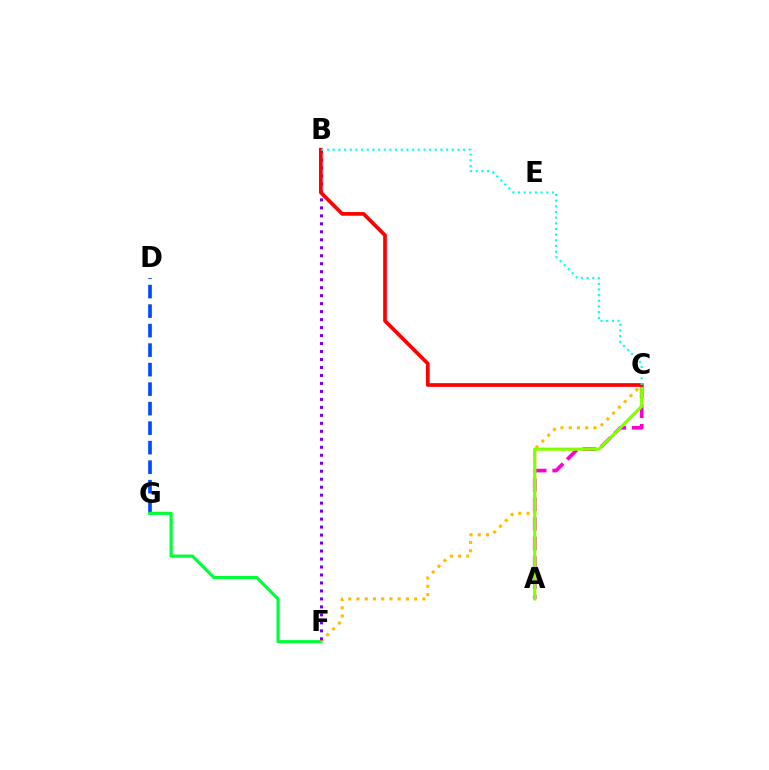{('A', 'C'): [{'color': '#ff00cf', 'line_style': 'dashed', 'thickness': 2.64}, {'color': '#84ff00', 'line_style': 'solid', 'thickness': 2.27}], ('D', 'G'): [{'color': '#004bff', 'line_style': 'dashed', 'thickness': 2.65}], ('F', 'G'): [{'color': '#00ff39', 'line_style': 'solid', 'thickness': 2.26}], ('C', 'F'): [{'color': '#ffbd00', 'line_style': 'dotted', 'thickness': 2.24}], ('B', 'F'): [{'color': '#7200ff', 'line_style': 'dotted', 'thickness': 2.17}], ('B', 'C'): [{'color': '#ff0000', 'line_style': 'solid', 'thickness': 2.67}, {'color': '#00fff6', 'line_style': 'dotted', 'thickness': 1.54}]}